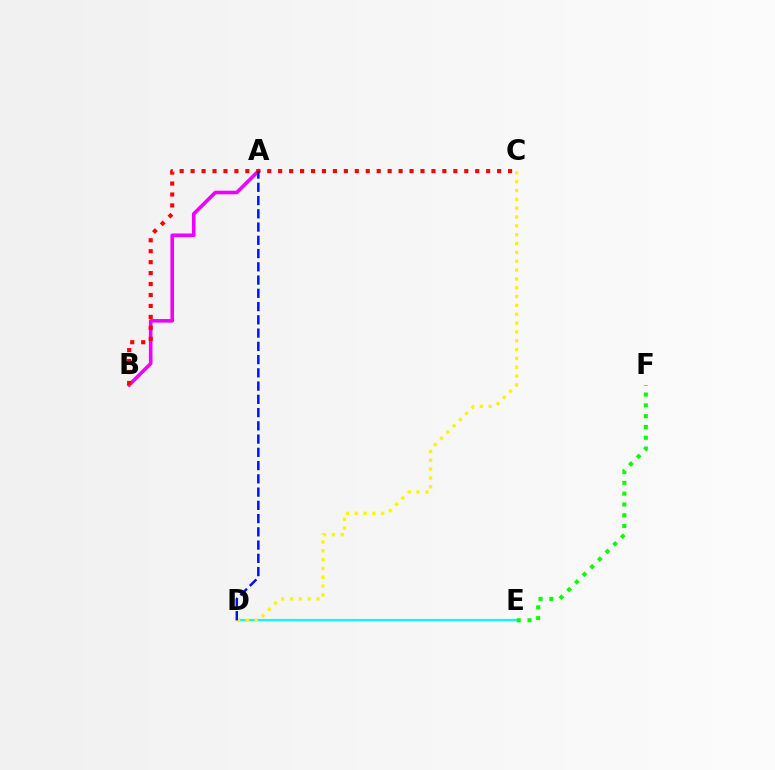{('A', 'B'): [{'color': '#ee00ff', 'line_style': 'solid', 'thickness': 2.6}], ('D', 'E'): [{'color': '#00fff6', 'line_style': 'solid', 'thickness': 1.54}], ('B', 'C'): [{'color': '#ff0000', 'line_style': 'dotted', 'thickness': 2.97}], ('E', 'F'): [{'color': '#08ff00', 'line_style': 'dotted', 'thickness': 2.94}], ('C', 'D'): [{'color': '#fcf500', 'line_style': 'dotted', 'thickness': 2.4}], ('A', 'D'): [{'color': '#0010ff', 'line_style': 'dashed', 'thickness': 1.8}]}